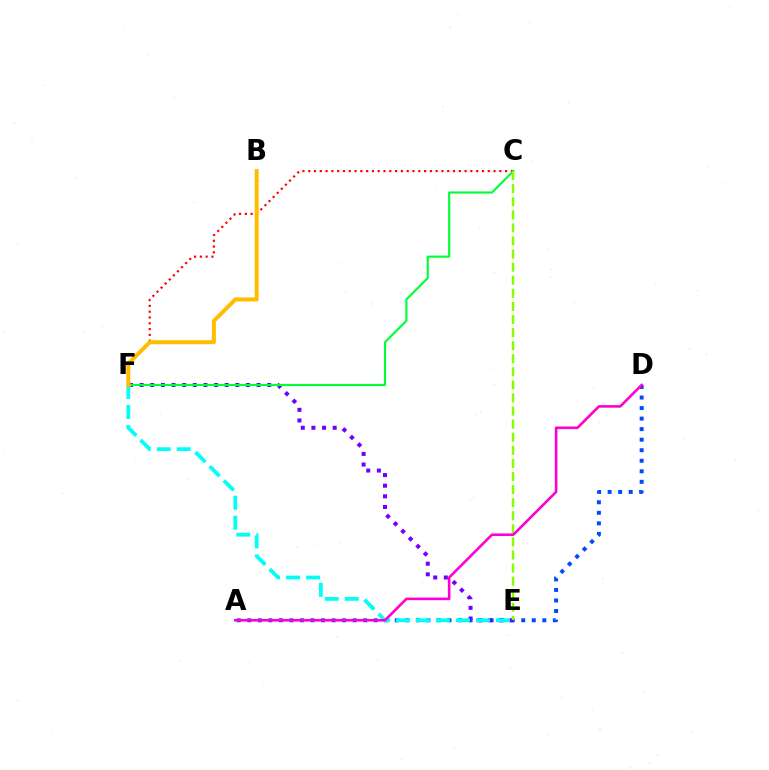{('A', 'D'): [{'color': '#004bff', 'line_style': 'dotted', 'thickness': 2.86}, {'color': '#ff00cf', 'line_style': 'solid', 'thickness': 1.88}], ('E', 'F'): [{'color': '#7200ff', 'line_style': 'dotted', 'thickness': 2.89}, {'color': '#00fff6', 'line_style': 'dashed', 'thickness': 2.72}], ('C', 'F'): [{'color': '#ff0000', 'line_style': 'dotted', 'thickness': 1.57}, {'color': '#00ff39', 'line_style': 'solid', 'thickness': 1.55}], ('C', 'E'): [{'color': '#84ff00', 'line_style': 'dashed', 'thickness': 1.78}], ('B', 'F'): [{'color': '#ffbd00', 'line_style': 'solid', 'thickness': 2.88}]}